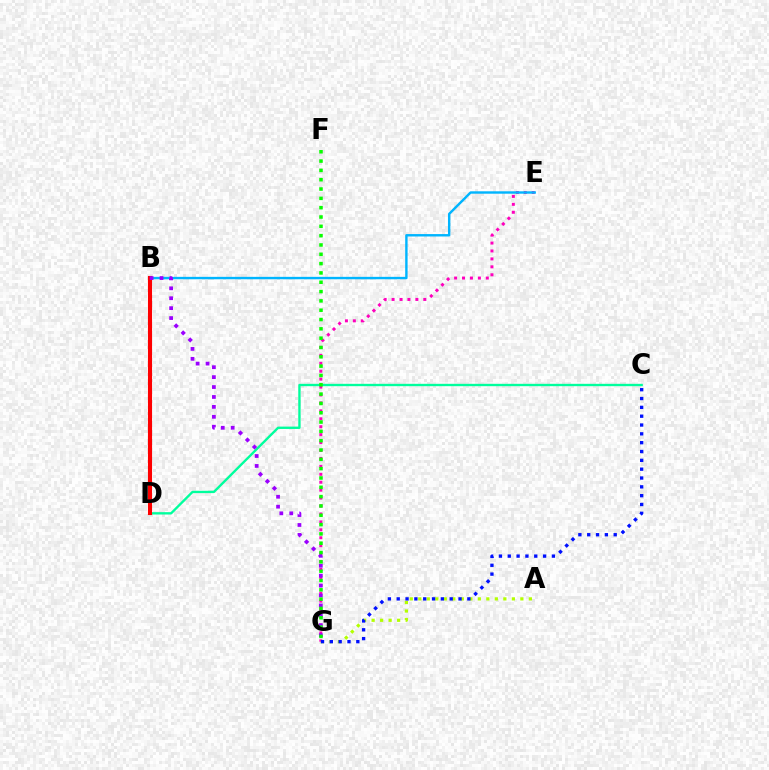{('B', 'D'): [{'color': '#ffa500', 'line_style': 'dotted', 'thickness': 1.79}, {'color': '#ff0000', 'line_style': 'solid', 'thickness': 2.95}], ('E', 'G'): [{'color': '#ff00bd', 'line_style': 'dotted', 'thickness': 2.15}], ('B', 'E'): [{'color': '#00b5ff', 'line_style': 'solid', 'thickness': 1.73}], ('C', 'D'): [{'color': '#00ff9d', 'line_style': 'solid', 'thickness': 1.7}], ('A', 'G'): [{'color': '#b3ff00', 'line_style': 'dotted', 'thickness': 2.31}], ('C', 'G'): [{'color': '#0010ff', 'line_style': 'dotted', 'thickness': 2.4}], ('B', 'G'): [{'color': '#9b00ff', 'line_style': 'dotted', 'thickness': 2.7}], ('F', 'G'): [{'color': '#08ff00', 'line_style': 'dotted', 'thickness': 2.53}]}